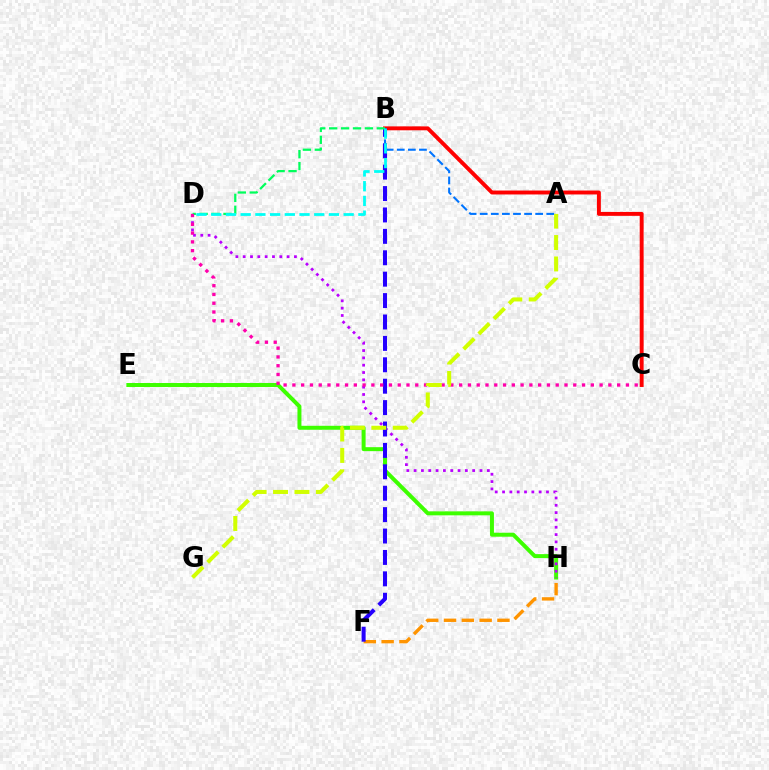{('B', 'C'): [{'color': '#ff0000', 'line_style': 'solid', 'thickness': 2.82}], ('F', 'H'): [{'color': '#ff9400', 'line_style': 'dashed', 'thickness': 2.42}], ('E', 'H'): [{'color': '#3dff00', 'line_style': 'solid', 'thickness': 2.86}], ('A', 'B'): [{'color': '#0074ff', 'line_style': 'dashed', 'thickness': 1.51}], ('D', 'H'): [{'color': '#b900ff', 'line_style': 'dotted', 'thickness': 1.99}], ('B', 'F'): [{'color': '#2500ff', 'line_style': 'dashed', 'thickness': 2.91}], ('B', 'D'): [{'color': '#00ff5c', 'line_style': 'dashed', 'thickness': 1.62}, {'color': '#00fff6', 'line_style': 'dashed', 'thickness': 2.0}], ('C', 'D'): [{'color': '#ff00ac', 'line_style': 'dotted', 'thickness': 2.38}], ('A', 'G'): [{'color': '#d1ff00', 'line_style': 'dashed', 'thickness': 2.91}]}